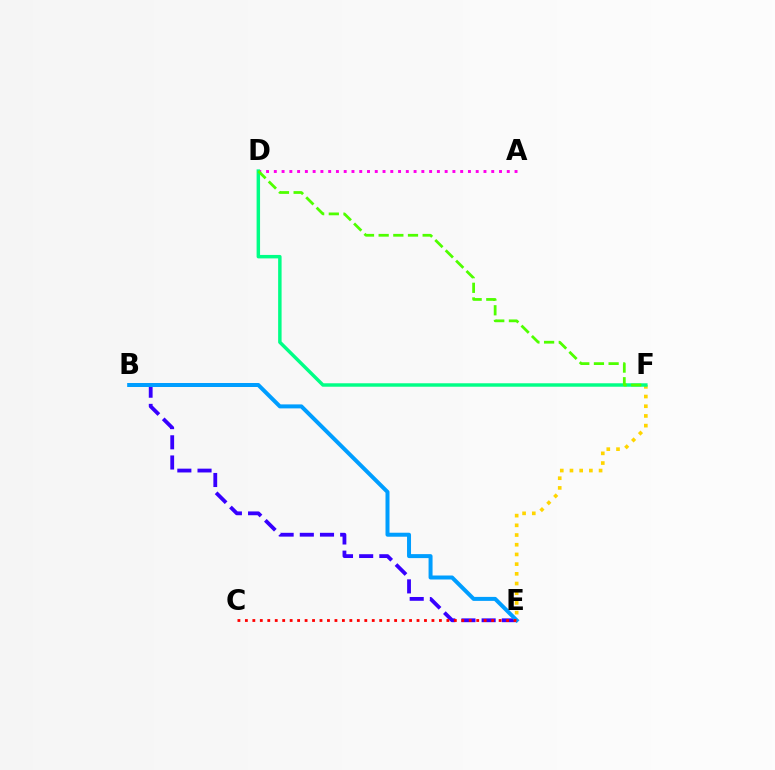{('E', 'F'): [{'color': '#ffd500', 'line_style': 'dotted', 'thickness': 2.64}], ('B', 'E'): [{'color': '#3700ff', 'line_style': 'dashed', 'thickness': 2.74}, {'color': '#009eff', 'line_style': 'solid', 'thickness': 2.87}], ('C', 'E'): [{'color': '#ff0000', 'line_style': 'dotted', 'thickness': 2.03}], ('A', 'D'): [{'color': '#ff00ed', 'line_style': 'dotted', 'thickness': 2.11}], ('D', 'F'): [{'color': '#00ff86', 'line_style': 'solid', 'thickness': 2.49}, {'color': '#4fff00', 'line_style': 'dashed', 'thickness': 1.99}]}